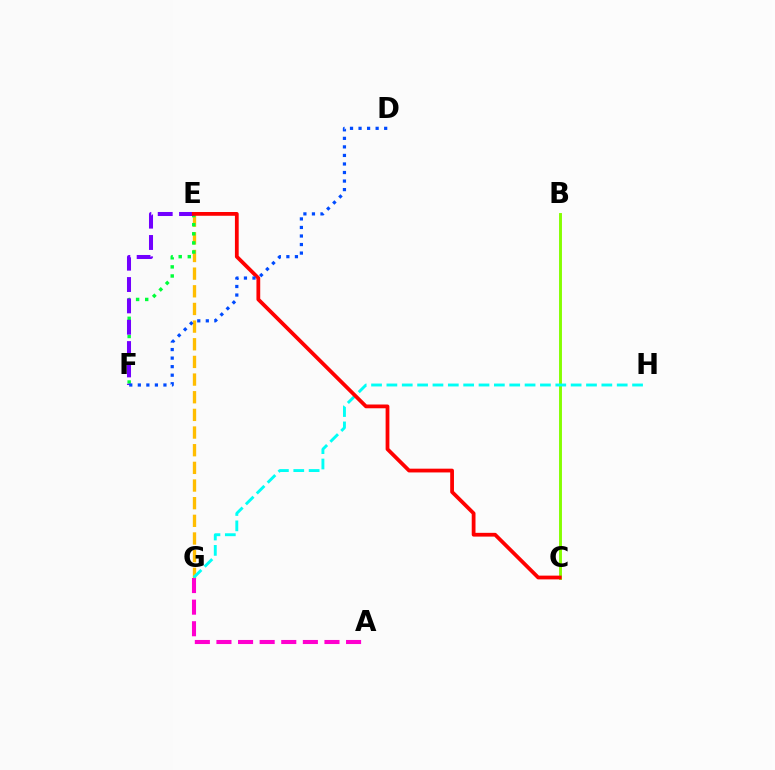{('B', 'C'): [{'color': '#84ff00', 'line_style': 'solid', 'thickness': 2.09}], ('E', 'G'): [{'color': '#ffbd00', 'line_style': 'dashed', 'thickness': 2.4}], ('E', 'F'): [{'color': '#00ff39', 'line_style': 'dotted', 'thickness': 2.47}, {'color': '#7200ff', 'line_style': 'dashed', 'thickness': 2.9}], ('A', 'G'): [{'color': '#ff00cf', 'line_style': 'dashed', 'thickness': 2.93}], ('G', 'H'): [{'color': '#00fff6', 'line_style': 'dashed', 'thickness': 2.09}], ('C', 'E'): [{'color': '#ff0000', 'line_style': 'solid', 'thickness': 2.71}], ('D', 'F'): [{'color': '#004bff', 'line_style': 'dotted', 'thickness': 2.32}]}